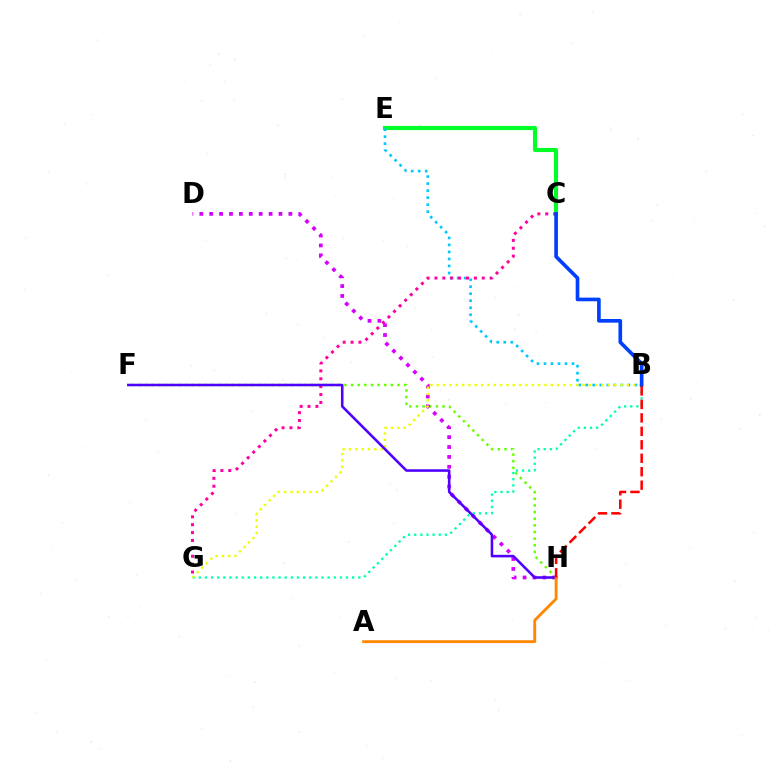{('F', 'H'): [{'color': '#66ff00', 'line_style': 'dotted', 'thickness': 1.8}, {'color': '#4f00ff', 'line_style': 'solid', 'thickness': 1.85}], ('B', 'G'): [{'color': '#00ffaf', 'line_style': 'dotted', 'thickness': 1.67}, {'color': '#eeff00', 'line_style': 'dotted', 'thickness': 1.72}], ('C', 'E'): [{'color': '#00ff27', 'line_style': 'solid', 'thickness': 2.97}], ('B', 'E'): [{'color': '#00c7ff', 'line_style': 'dotted', 'thickness': 1.91}], ('C', 'G'): [{'color': '#ff00a0', 'line_style': 'dotted', 'thickness': 2.14}], ('D', 'H'): [{'color': '#d600ff', 'line_style': 'dotted', 'thickness': 2.69}], ('B', 'C'): [{'color': '#003fff', 'line_style': 'solid', 'thickness': 2.63}], ('A', 'H'): [{'color': '#ff8800', 'line_style': 'solid', 'thickness': 2.06}], ('B', 'H'): [{'color': '#ff0000', 'line_style': 'dashed', 'thickness': 1.83}]}